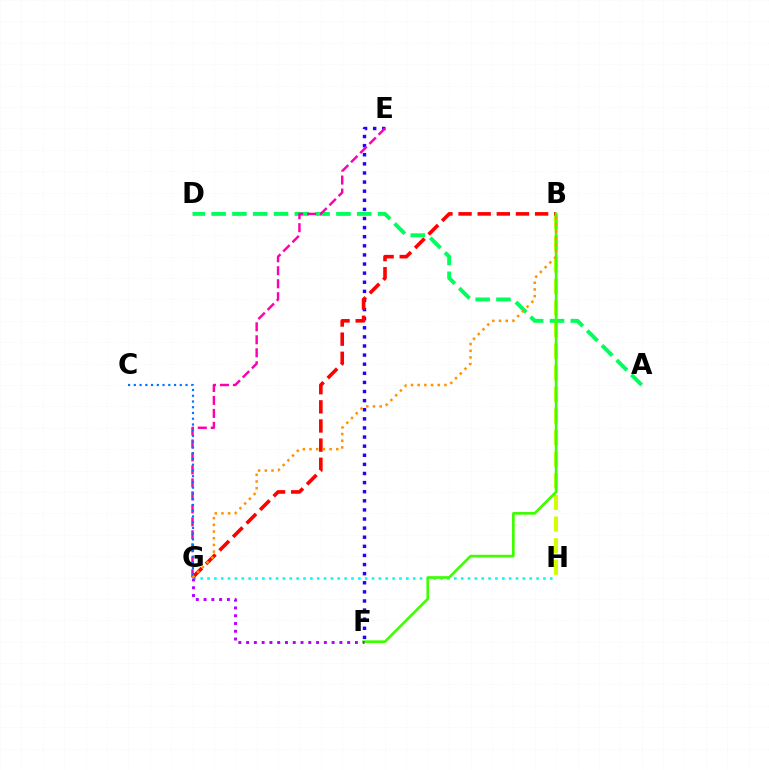{('E', 'F'): [{'color': '#2500ff', 'line_style': 'dotted', 'thickness': 2.47}], ('B', 'H'): [{'color': '#d1ff00', 'line_style': 'dashed', 'thickness': 2.94}], ('A', 'D'): [{'color': '#00ff5c', 'line_style': 'dashed', 'thickness': 2.83}], ('G', 'H'): [{'color': '#00fff6', 'line_style': 'dotted', 'thickness': 1.86}], ('E', 'G'): [{'color': '#ff00ac', 'line_style': 'dashed', 'thickness': 1.76}], ('B', 'G'): [{'color': '#ff0000', 'line_style': 'dashed', 'thickness': 2.6}, {'color': '#ff9400', 'line_style': 'dotted', 'thickness': 1.82}], ('C', 'G'): [{'color': '#0074ff', 'line_style': 'dotted', 'thickness': 1.56}], ('B', 'F'): [{'color': '#3dff00', 'line_style': 'solid', 'thickness': 1.92}], ('F', 'G'): [{'color': '#b900ff', 'line_style': 'dotted', 'thickness': 2.11}]}